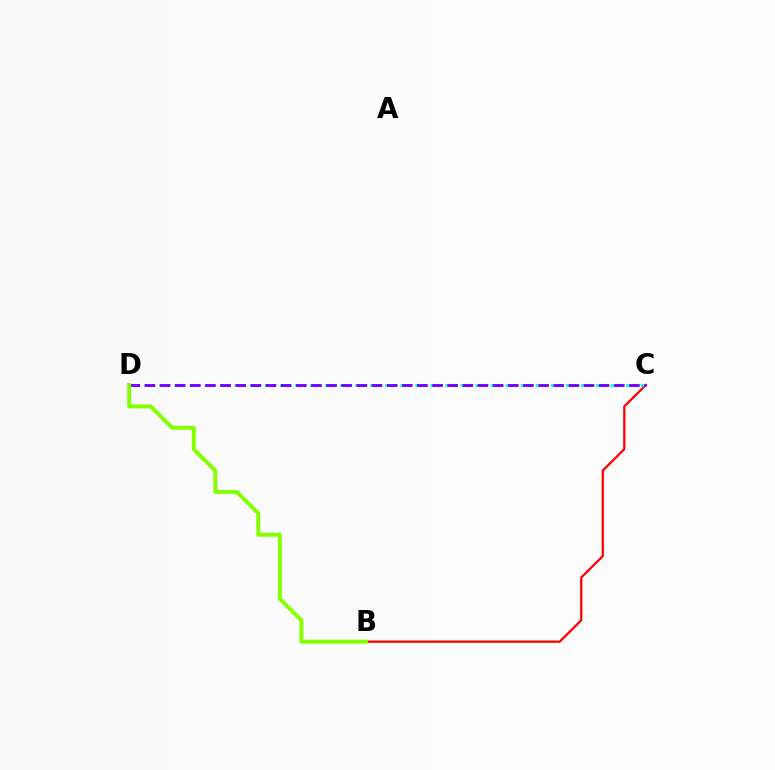{('B', 'C'): [{'color': '#ff0000', 'line_style': 'solid', 'thickness': 1.63}], ('C', 'D'): [{'color': '#00fff6', 'line_style': 'dotted', 'thickness': 2.04}, {'color': '#7200ff', 'line_style': 'dashed', 'thickness': 2.06}], ('B', 'D'): [{'color': '#84ff00', 'line_style': 'solid', 'thickness': 2.83}]}